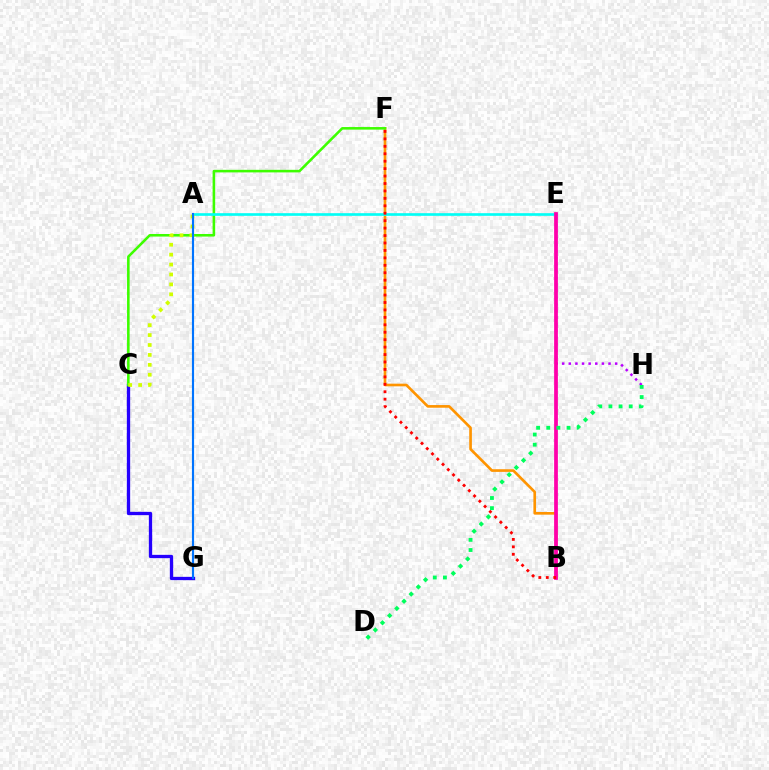{('C', 'G'): [{'color': '#2500ff', 'line_style': 'solid', 'thickness': 2.38}], ('B', 'F'): [{'color': '#ff9400', 'line_style': 'solid', 'thickness': 1.91}, {'color': '#ff0000', 'line_style': 'dotted', 'thickness': 2.02}], ('C', 'F'): [{'color': '#3dff00', 'line_style': 'solid', 'thickness': 1.85}], ('A', 'E'): [{'color': '#00fff6', 'line_style': 'solid', 'thickness': 1.9}], ('E', 'H'): [{'color': '#b900ff', 'line_style': 'dotted', 'thickness': 1.8}], ('B', 'E'): [{'color': '#ff00ac', 'line_style': 'solid', 'thickness': 2.69}], ('A', 'C'): [{'color': '#d1ff00', 'line_style': 'dotted', 'thickness': 2.7}], ('A', 'G'): [{'color': '#0074ff', 'line_style': 'solid', 'thickness': 1.54}], ('D', 'H'): [{'color': '#00ff5c', 'line_style': 'dotted', 'thickness': 2.76}]}